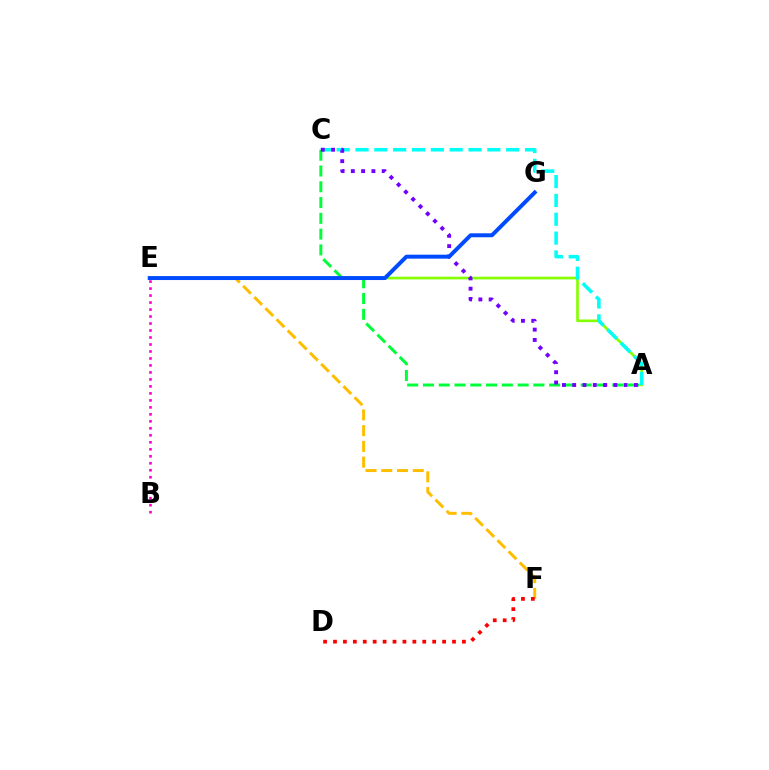{('B', 'E'): [{'color': '#ff00cf', 'line_style': 'dotted', 'thickness': 1.9}], ('A', 'E'): [{'color': '#84ff00', 'line_style': 'solid', 'thickness': 1.92}], ('A', 'C'): [{'color': '#00fff6', 'line_style': 'dashed', 'thickness': 2.56}, {'color': '#00ff39', 'line_style': 'dashed', 'thickness': 2.14}, {'color': '#7200ff', 'line_style': 'dotted', 'thickness': 2.8}], ('E', 'F'): [{'color': '#ffbd00', 'line_style': 'dashed', 'thickness': 2.14}], ('D', 'F'): [{'color': '#ff0000', 'line_style': 'dotted', 'thickness': 2.69}], ('E', 'G'): [{'color': '#004bff', 'line_style': 'solid', 'thickness': 2.85}]}